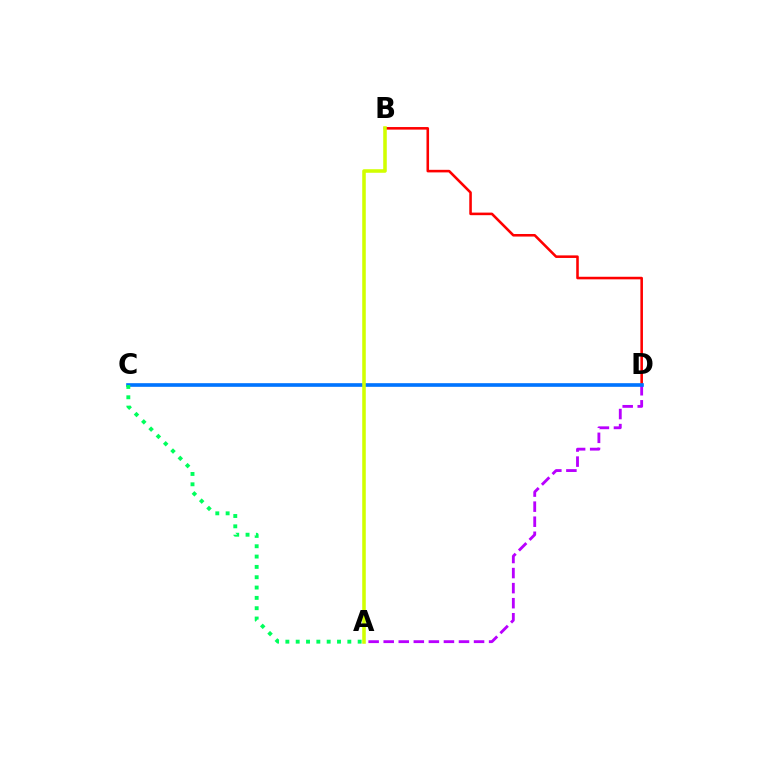{('B', 'D'): [{'color': '#ff0000', 'line_style': 'solid', 'thickness': 1.85}], ('A', 'D'): [{'color': '#b900ff', 'line_style': 'dashed', 'thickness': 2.05}], ('C', 'D'): [{'color': '#0074ff', 'line_style': 'solid', 'thickness': 2.62}], ('A', 'B'): [{'color': '#d1ff00', 'line_style': 'solid', 'thickness': 2.56}], ('A', 'C'): [{'color': '#00ff5c', 'line_style': 'dotted', 'thickness': 2.81}]}